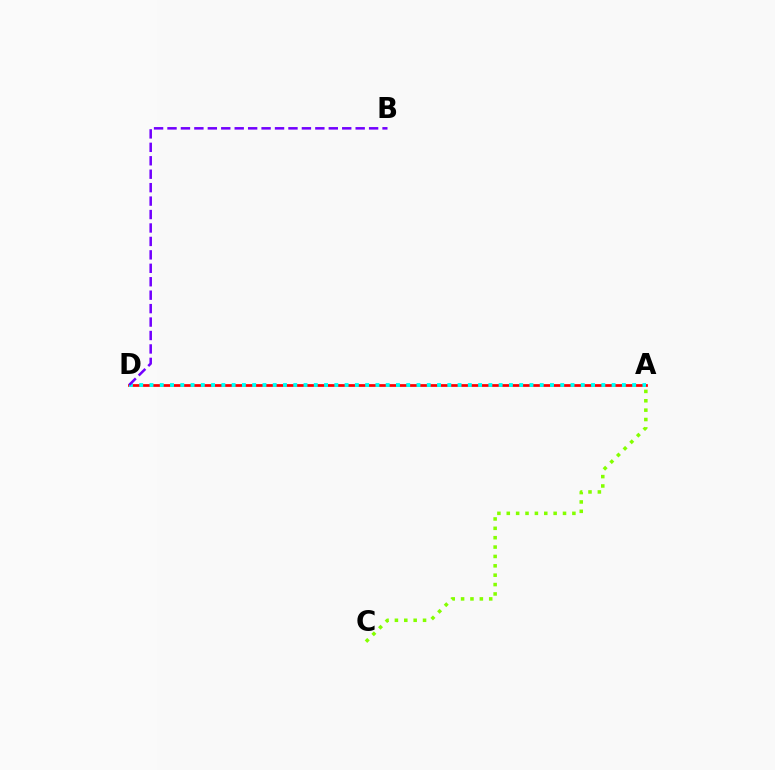{('A', 'C'): [{'color': '#84ff00', 'line_style': 'dotted', 'thickness': 2.55}], ('A', 'D'): [{'color': '#ff0000', 'line_style': 'solid', 'thickness': 1.96}, {'color': '#00fff6', 'line_style': 'dotted', 'thickness': 2.79}], ('B', 'D'): [{'color': '#7200ff', 'line_style': 'dashed', 'thickness': 1.83}]}